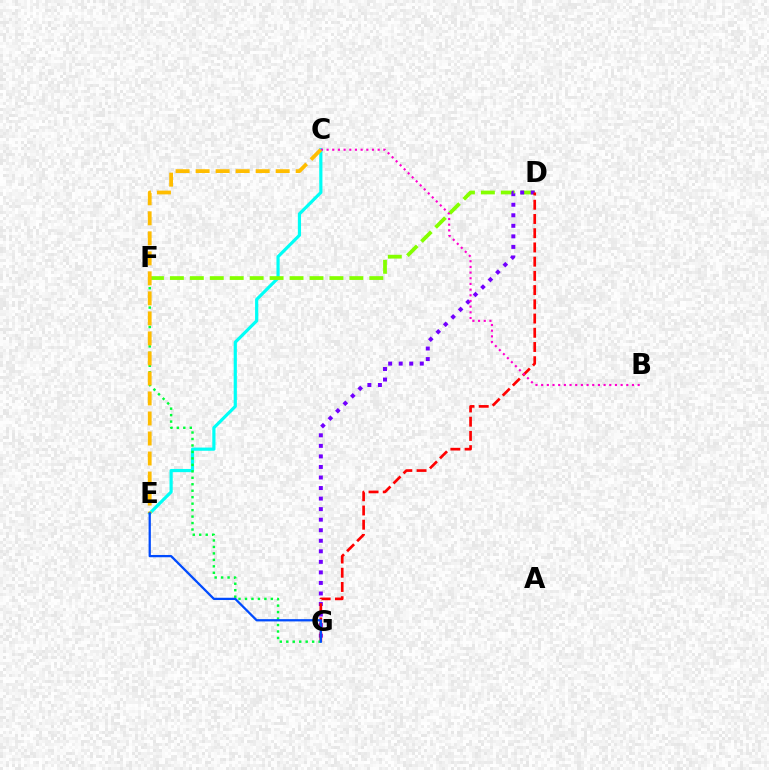{('C', 'E'): [{'color': '#00fff6', 'line_style': 'solid', 'thickness': 2.29}, {'color': '#ffbd00', 'line_style': 'dashed', 'thickness': 2.72}], ('D', 'F'): [{'color': '#84ff00', 'line_style': 'dashed', 'thickness': 2.71}], ('D', 'G'): [{'color': '#7200ff', 'line_style': 'dotted', 'thickness': 2.86}, {'color': '#ff0000', 'line_style': 'dashed', 'thickness': 1.93}], ('B', 'C'): [{'color': '#ff00cf', 'line_style': 'dotted', 'thickness': 1.54}], ('F', 'G'): [{'color': '#00ff39', 'line_style': 'dotted', 'thickness': 1.76}], ('E', 'G'): [{'color': '#004bff', 'line_style': 'solid', 'thickness': 1.63}]}